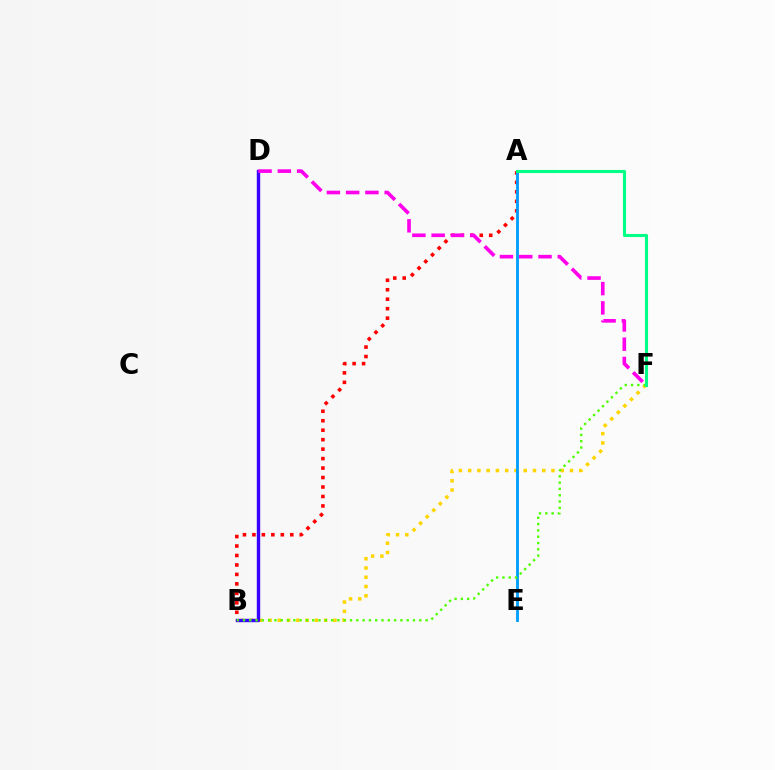{('A', 'B'): [{'color': '#ff0000', 'line_style': 'dotted', 'thickness': 2.57}], ('B', 'F'): [{'color': '#ffd500', 'line_style': 'dotted', 'thickness': 2.52}, {'color': '#4fff00', 'line_style': 'dotted', 'thickness': 1.71}], ('A', 'E'): [{'color': '#009eff', 'line_style': 'solid', 'thickness': 2.05}], ('B', 'D'): [{'color': '#3700ff', 'line_style': 'solid', 'thickness': 2.44}], ('A', 'F'): [{'color': '#00ff86', 'line_style': 'solid', 'thickness': 2.22}], ('D', 'F'): [{'color': '#ff00ed', 'line_style': 'dashed', 'thickness': 2.62}]}